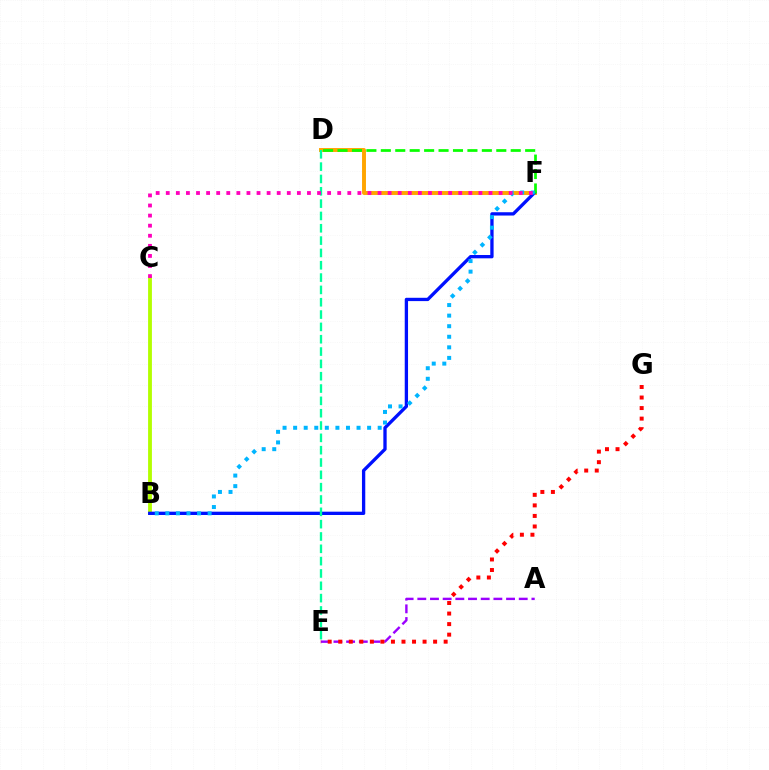{('D', 'F'): [{'color': '#ffa500', 'line_style': 'solid', 'thickness': 2.82}, {'color': '#08ff00', 'line_style': 'dashed', 'thickness': 1.96}], ('A', 'E'): [{'color': '#9b00ff', 'line_style': 'dashed', 'thickness': 1.72}], ('B', 'C'): [{'color': '#b3ff00', 'line_style': 'solid', 'thickness': 2.76}], ('B', 'F'): [{'color': '#0010ff', 'line_style': 'solid', 'thickness': 2.38}, {'color': '#00b5ff', 'line_style': 'dotted', 'thickness': 2.87}], ('E', 'G'): [{'color': '#ff0000', 'line_style': 'dotted', 'thickness': 2.86}], ('D', 'E'): [{'color': '#00ff9d', 'line_style': 'dashed', 'thickness': 1.67}], ('C', 'F'): [{'color': '#ff00bd', 'line_style': 'dotted', 'thickness': 2.74}]}